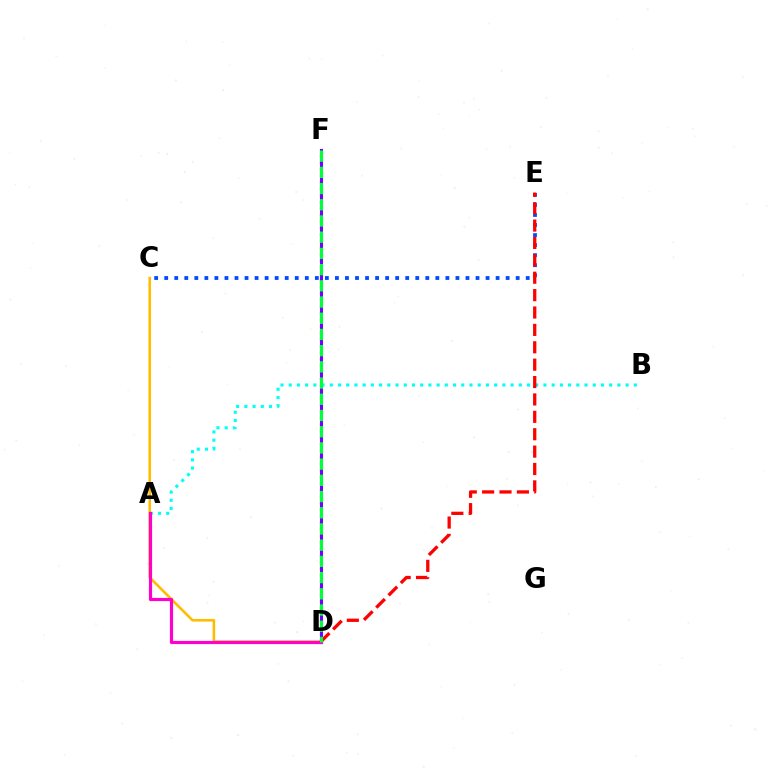{('D', 'F'): [{'color': '#84ff00', 'line_style': 'dotted', 'thickness': 1.78}, {'color': '#7200ff', 'line_style': 'solid', 'thickness': 2.23}, {'color': '#00ff39', 'line_style': 'dashed', 'thickness': 2.2}], ('C', 'D'): [{'color': '#ffbd00', 'line_style': 'solid', 'thickness': 1.87}], ('C', 'E'): [{'color': '#004bff', 'line_style': 'dotted', 'thickness': 2.73}], ('A', 'B'): [{'color': '#00fff6', 'line_style': 'dotted', 'thickness': 2.23}], ('A', 'D'): [{'color': '#ff00cf', 'line_style': 'solid', 'thickness': 2.28}], ('D', 'E'): [{'color': '#ff0000', 'line_style': 'dashed', 'thickness': 2.36}]}